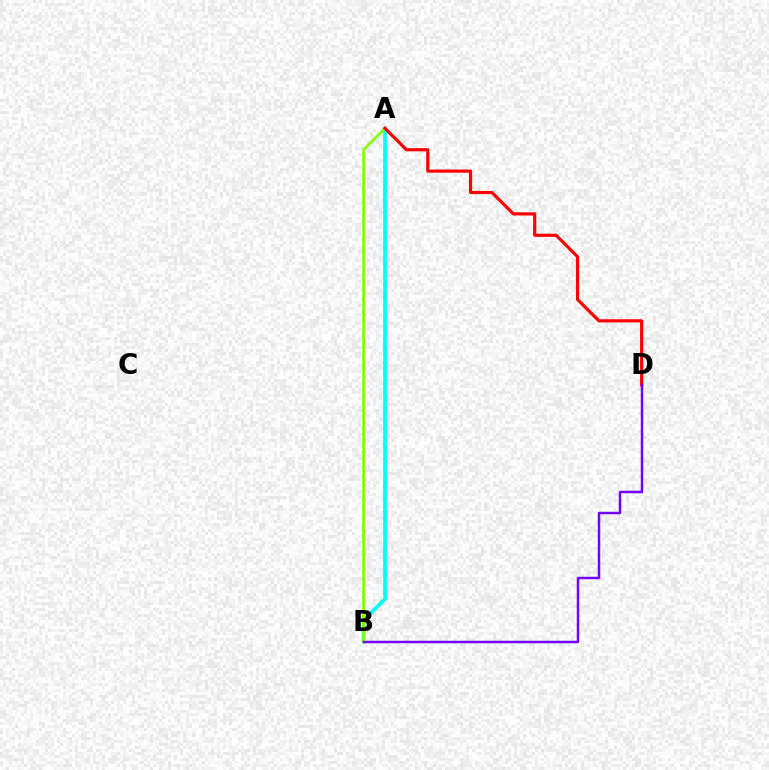{('A', 'B'): [{'color': '#00fff6', 'line_style': 'solid', 'thickness': 2.66}, {'color': '#84ff00', 'line_style': 'solid', 'thickness': 1.97}], ('A', 'D'): [{'color': '#ff0000', 'line_style': 'solid', 'thickness': 2.28}], ('B', 'D'): [{'color': '#7200ff', 'line_style': 'solid', 'thickness': 1.78}]}